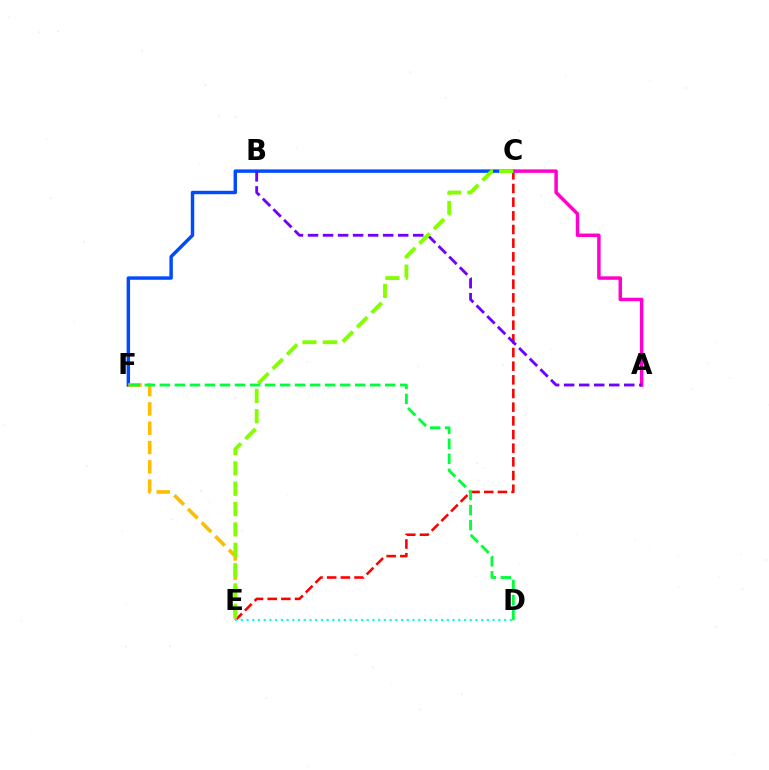{('C', 'E'): [{'color': '#ff0000', 'line_style': 'dashed', 'thickness': 1.86}, {'color': '#84ff00', 'line_style': 'dashed', 'thickness': 2.76}], ('C', 'F'): [{'color': '#004bff', 'line_style': 'solid', 'thickness': 2.47}], ('A', 'C'): [{'color': '#ff00cf', 'line_style': 'solid', 'thickness': 2.5}], ('D', 'E'): [{'color': '#00fff6', 'line_style': 'dotted', 'thickness': 1.55}], ('E', 'F'): [{'color': '#ffbd00', 'line_style': 'dashed', 'thickness': 2.62}], ('A', 'B'): [{'color': '#7200ff', 'line_style': 'dashed', 'thickness': 2.04}], ('D', 'F'): [{'color': '#00ff39', 'line_style': 'dashed', 'thickness': 2.04}]}